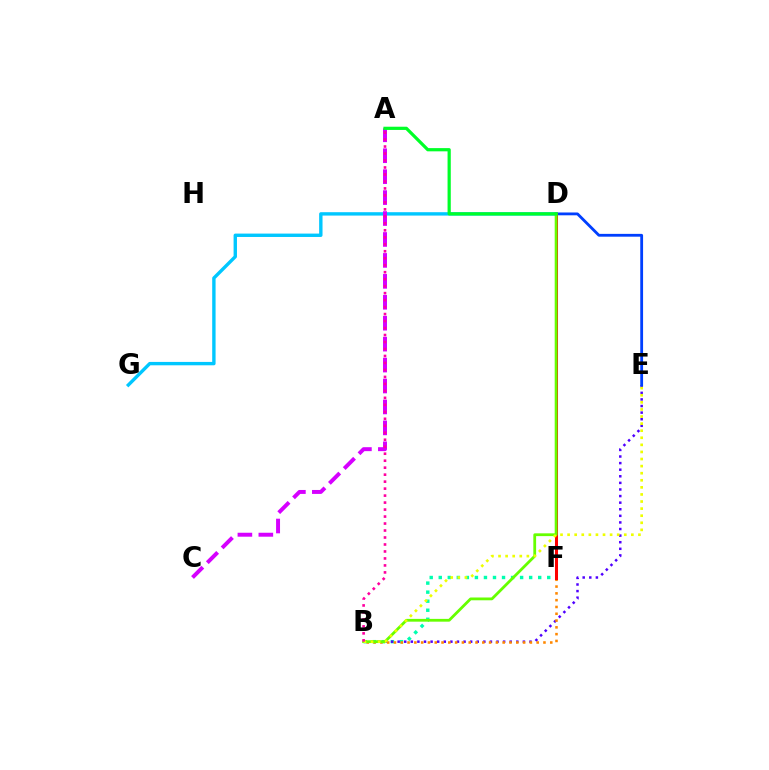{('D', 'G'): [{'color': '#00c7ff', 'line_style': 'solid', 'thickness': 2.44}], ('A', 'C'): [{'color': '#d600ff', 'line_style': 'dashed', 'thickness': 2.84}], ('B', 'F'): [{'color': '#00ffaf', 'line_style': 'dotted', 'thickness': 2.46}, {'color': '#ff8800', 'line_style': 'dotted', 'thickness': 1.85}], ('B', 'E'): [{'color': '#4f00ff', 'line_style': 'dotted', 'thickness': 1.79}, {'color': '#eeff00', 'line_style': 'dotted', 'thickness': 1.92}], ('D', 'E'): [{'color': '#003fff', 'line_style': 'solid', 'thickness': 2.02}], ('D', 'F'): [{'color': '#ff0000', 'line_style': 'solid', 'thickness': 2.18}], ('B', 'D'): [{'color': '#66ff00', 'line_style': 'solid', 'thickness': 2.01}], ('A', 'D'): [{'color': '#00ff27', 'line_style': 'solid', 'thickness': 2.32}], ('A', 'B'): [{'color': '#ff00a0', 'line_style': 'dotted', 'thickness': 1.9}]}